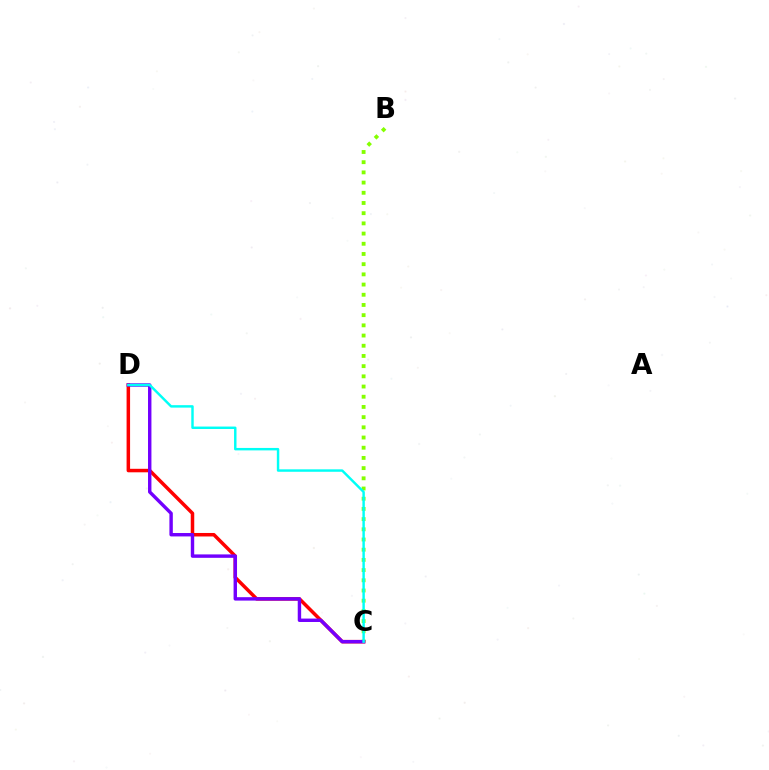{('C', 'D'): [{'color': '#ff0000', 'line_style': 'solid', 'thickness': 2.52}, {'color': '#7200ff', 'line_style': 'solid', 'thickness': 2.46}, {'color': '#00fff6', 'line_style': 'solid', 'thickness': 1.76}], ('B', 'C'): [{'color': '#84ff00', 'line_style': 'dotted', 'thickness': 2.77}]}